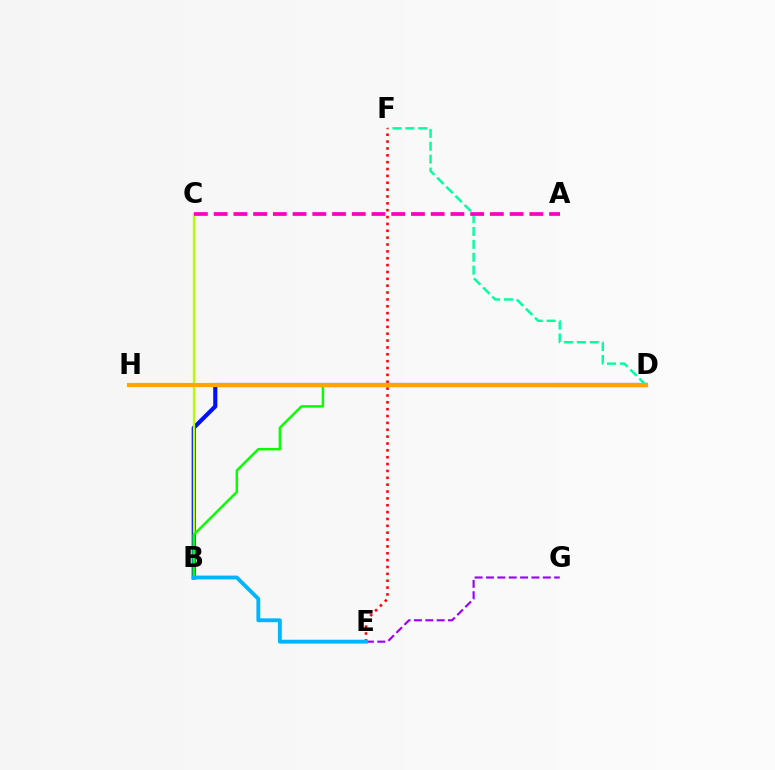{('B', 'D'): [{'color': '#0010ff', 'line_style': 'solid', 'thickness': 2.98}, {'color': '#08ff00', 'line_style': 'solid', 'thickness': 1.76}], ('B', 'C'): [{'color': '#b3ff00', 'line_style': 'solid', 'thickness': 1.66}], ('D', 'F'): [{'color': '#00ff9d', 'line_style': 'dashed', 'thickness': 1.75}], ('E', 'F'): [{'color': '#ff0000', 'line_style': 'dotted', 'thickness': 1.86}], ('D', 'H'): [{'color': '#ffa500', 'line_style': 'solid', 'thickness': 2.99}], ('E', 'G'): [{'color': '#9b00ff', 'line_style': 'dashed', 'thickness': 1.54}], ('B', 'E'): [{'color': '#00b5ff', 'line_style': 'solid', 'thickness': 2.77}], ('A', 'C'): [{'color': '#ff00bd', 'line_style': 'dashed', 'thickness': 2.68}]}